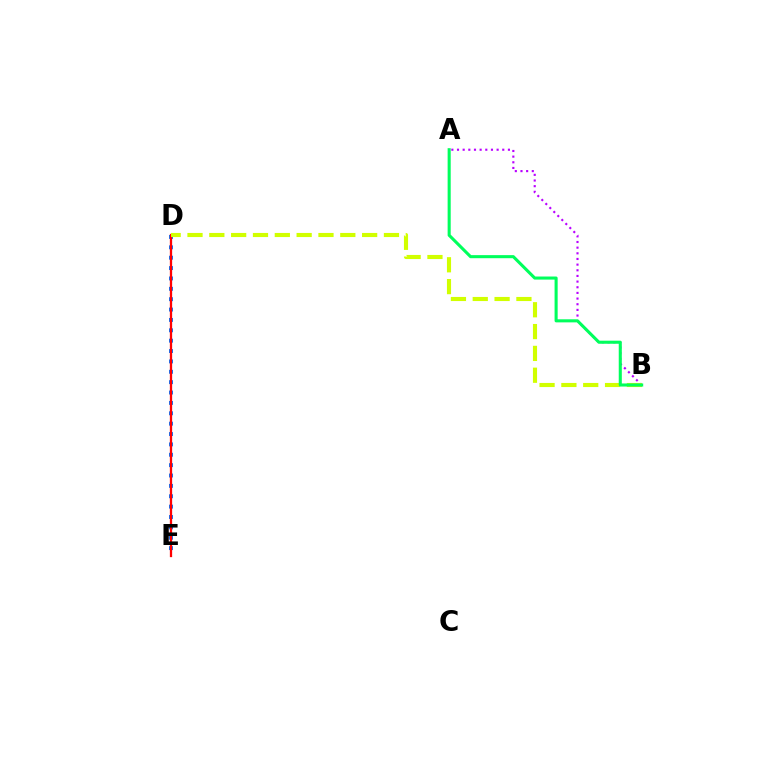{('D', 'E'): [{'color': '#0074ff', 'line_style': 'dotted', 'thickness': 2.82}, {'color': '#ff0000', 'line_style': 'solid', 'thickness': 1.64}], ('A', 'B'): [{'color': '#b900ff', 'line_style': 'dotted', 'thickness': 1.54}, {'color': '#00ff5c', 'line_style': 'solid', 'thickness': 2.21}], ('B', 'D'): [{'color': '#d1ff00', 'line_style': 'dashed', 'thickness': 2.97}]}